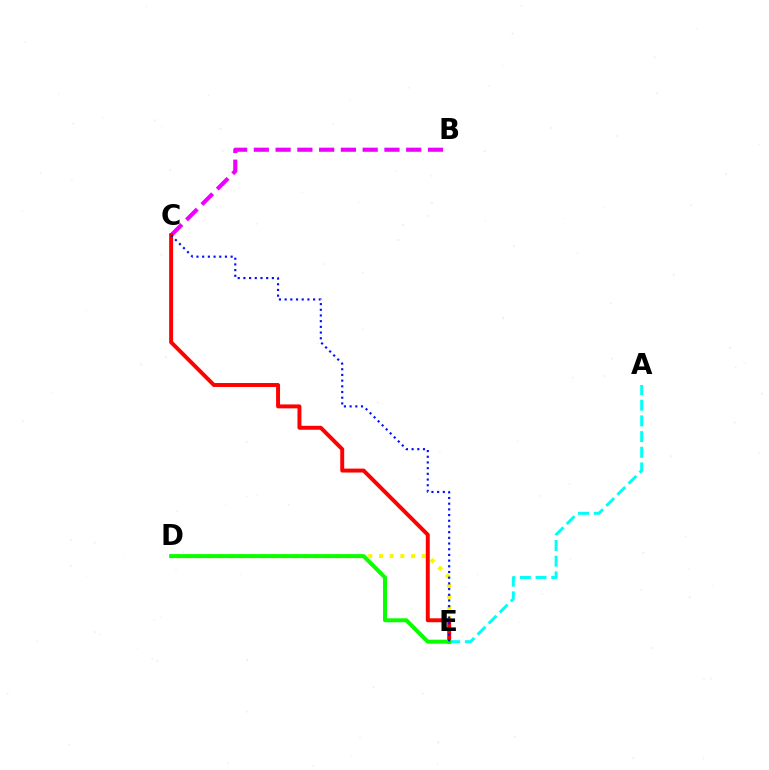{('A', 'E'): [{'color': '#00fff6', 'line_style': 'dashed', 'thickness': 2.13}], ('B', 'C'): [{'color': '#ee00ff', 'line_style': 'dashed', 'thickness': 2.96}], ('D', 'E'): [{'color': '#fcf500', 'line_style': 'dotted', 'thickness': 2.91}, {'color': '#08ff00', 'line_style': 'solid', 'thickness': 2.86}], ('C', 'E'): [{'color': '#ff0000', 'line_style': 'solid', 'thickness': 2.84}, {'color': '#0010ff', 'line_style': 'dotted', 'thickness': 1.55}]}